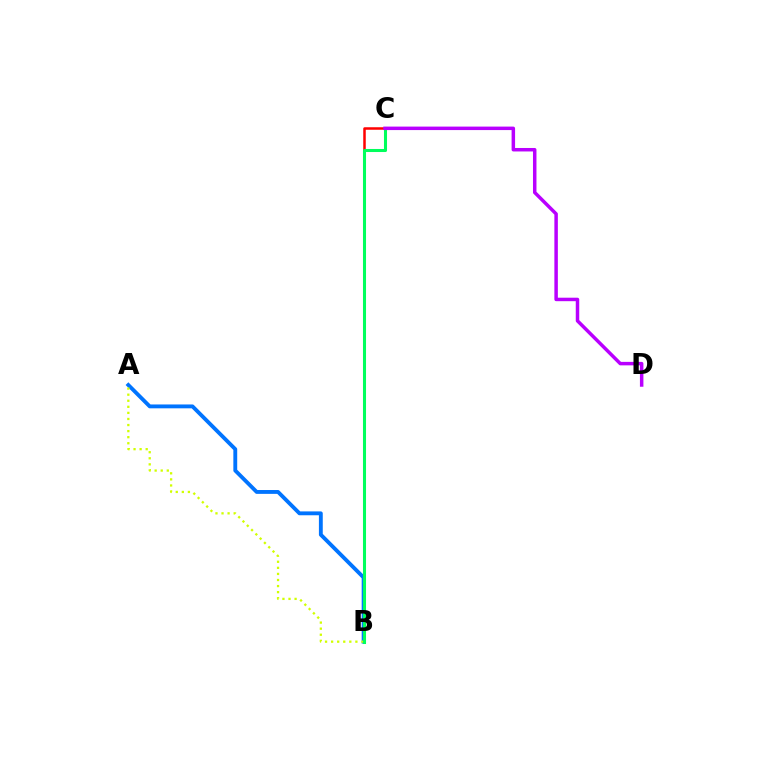{('A', 'B'): [{'color': '#0074ff', 'line_style': 'solid', 'thickness': 2.78}, {'color': '#d1ff00', 'line_style': 'dotted', 'thickness': 1.65}], ('B', 'C'): [{'color': '#ff0000', 'line_style': 'solid', 'thickness': 1.8}, {'color': '#00ff5c', 'line_style': 'solid', 'thickness': 2.2}], ('C', 'D'): [{'color': '#b900ff', 'line_style': 'solid', 'thickness': 2.51}]}